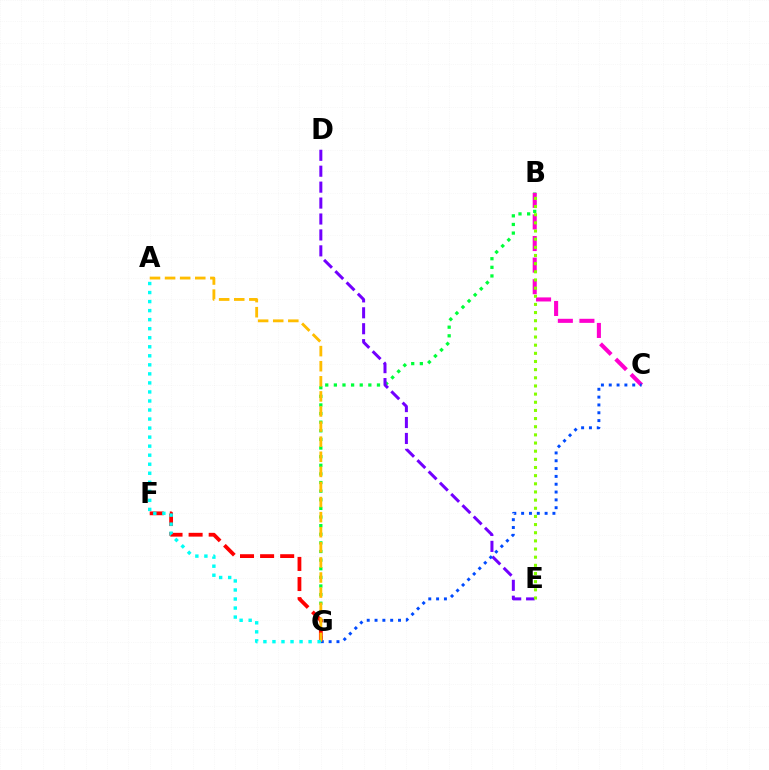{('B', 'G'): [{'color': '#00ff39', 'line_style': 'dotted', 'thickness': 2.34}], ('D', 'E'): [{'color': '#7200ff', 'line_style': 'dashed', 'thickness': 2.16}], ('B', 'C'): [{'color': '#ff00cf', 'line_style': 'dashed', 'thickness': 2.93}], ('B', 'E'): [{'color': '#84ff00', 'line_style': 'dotted', 'thickness': 2.22}], ('F', 'G'): [{'color': '#ff0000', 'line_style': 'dashed', 'thickness': 2.73}], ('C', 'G'): [{'color': '#004bff', 'line_style': 'dotted', 'thickness': 2.13}], ('A', 'G'): [{'color': '#ffbd00', 'line_style': 'dashed', 'thickness': 2.05}, {'color': '#00fff6', 'line_style': 'dotted', 'thickness': 2.45}]}